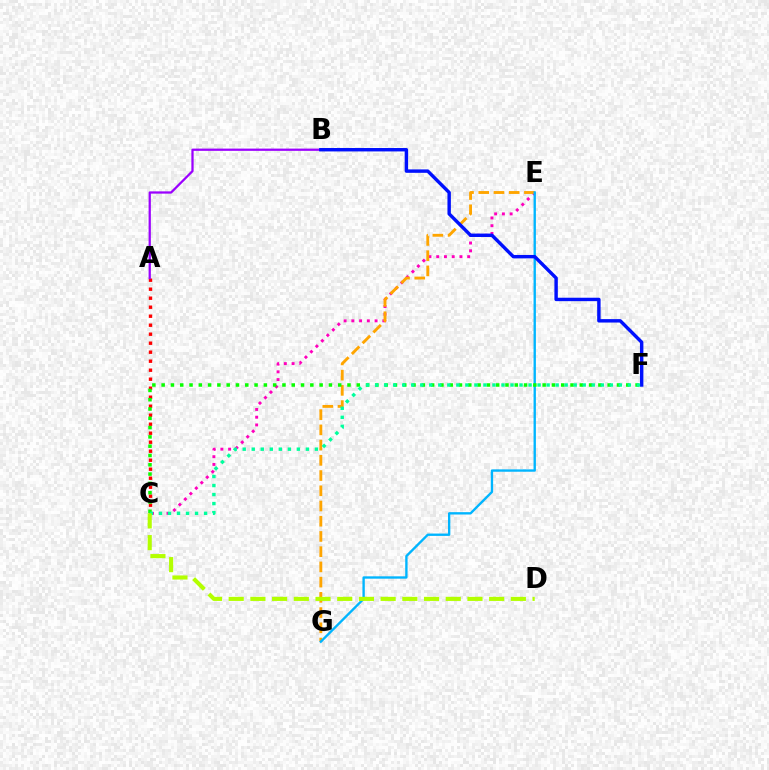{('C', 'E'): [{'color': '#ff00bd', 'line_style': 'dotted', 'thickness': 2.11}], ('E', 'G'): [{'color': '#ffa500', 'line_style': 'dashed', 'thickness': 2.07}, {'color': '#00b5ff', 'line_style': 'solid', 'thickness': 1.7}], ('A', 'C'): [{'color': '#ff0000', 'line_style': 'dotted', 'thickness': 2.45}], ('A', 'B'): [{'color': '#9b00ff', 'line_style': 'solid', 'thickness': 1.63}], ('B', 'F'): [{'color': '#0010ff', 'line_style': 'solid', 'thickness': 2.46}], ('C', 'F'): [{'color': '#08ff00', 'line_style': 'dotted', 'thickness': 2.52}, {'color': '#00ff9d', 'line_style': 'dotted', 'thickness': 2.45}], ('C', 'D'): [{'color': '#b3ff00', 'line_style': 'dashed', 'thickness': 2.95}]}